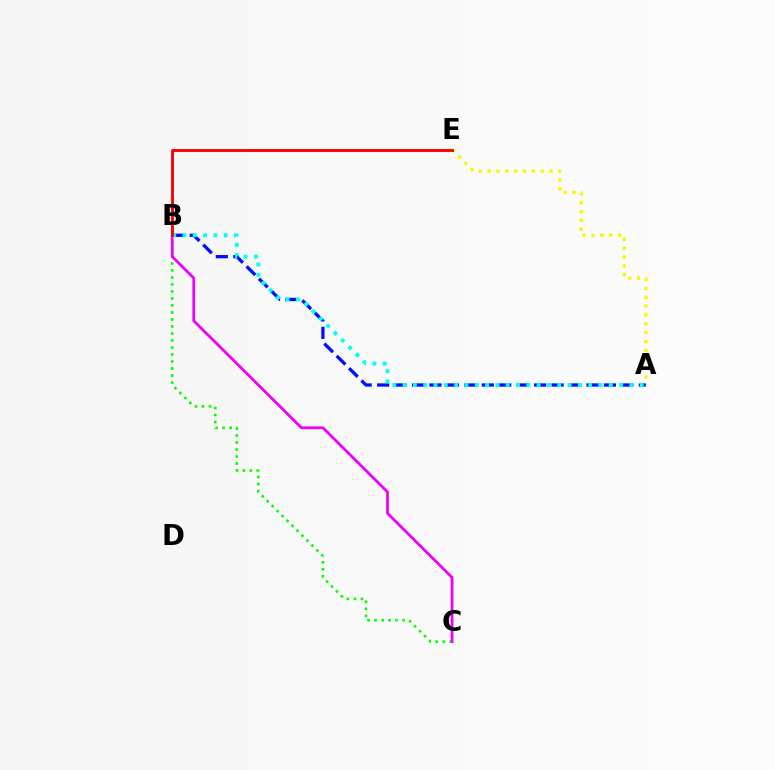{('A', 'E'): [{'color': '#fcf500', 'line_style': 'dotted', 'thickness': 2.4}], ('B', 'C'): [{'color': '#08ff00', 'line_style': 'dotted', 'thickness': 1.9}, {'color': '#ee00ff', 'line_style': 'solid', 'thickness': 2.0}], ('A', 'B'): [{'color': '#0010ff', 'line_style': 'dashed', 'thickness': 2.37}, {'color': '#00fff6', 'line_style': 'dotted', 'thickness': 2.8}], ('B', 'E'): [{'color': '#ff0000', 'line_style': 'solid', 'thickness': 2.09}]}